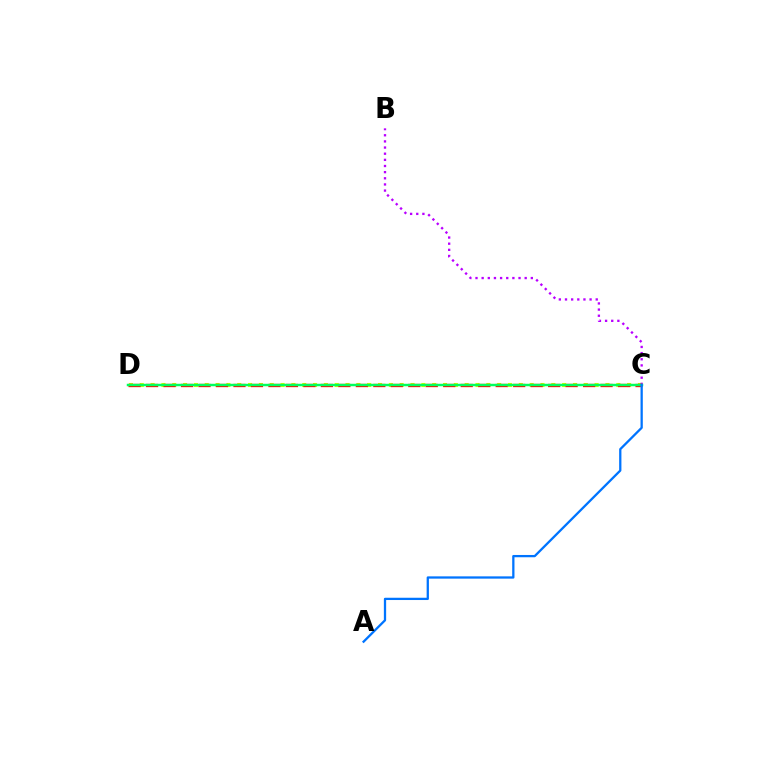{('C', 'D'): [{'color': '#d1ff00', 'line_style': 'dotted', 'thickness': 2.94}, {'color': '#ff0000', 'line_style': 'dashed', 'thickness': 2.37}, {'color': '#00ff5c', 'line_style': 'solid', 'thickness': 1.77}], ('B', 'C'): [{'color': '#b900ff', 'line_style': 'dotted', 'thickness': 1.67}], ('A', 'C'): [{'color': '#0074ff', 'line_style': 'solid', 'thickness': 1.64}]}